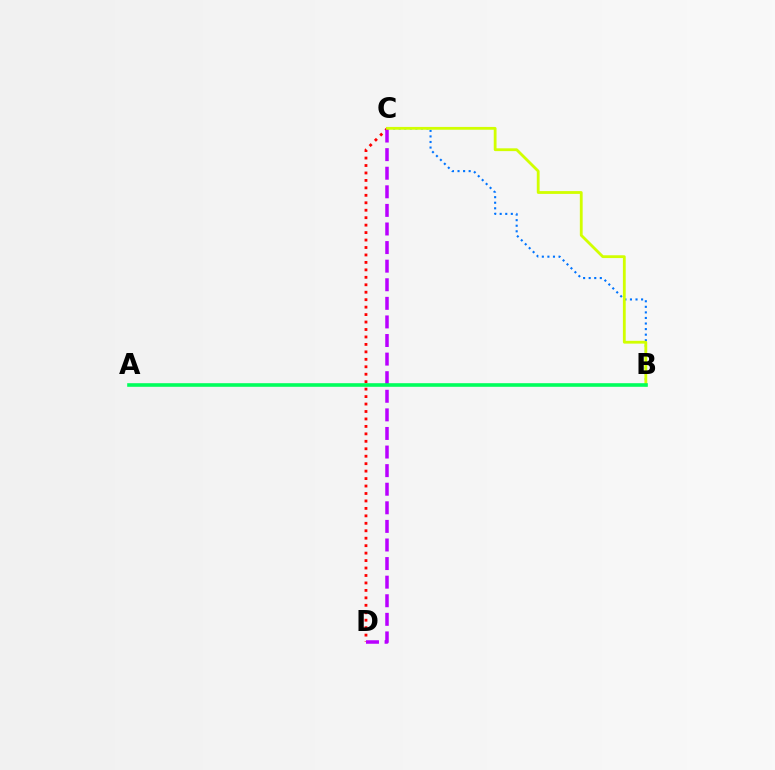{('B', 'C'): [{'color': '#0074ff', 'line_style': 'dotted', 'thickness': 1.51}, {'color': '#d1ff00', 'line_style': 'solid', 'thickness': 2.02}], ('C', 'D'): [{'color': '#ff0000', 'line_style': 'dotted', 'thickness': 2.03}, {'color': '#b900ff', 'line_style': 'dashed', 'thickness': 2.53}], ('A', 'B'): [{'color': '#00ff5c', 'line_style': 'solid', 'thickness': 2.6}]}